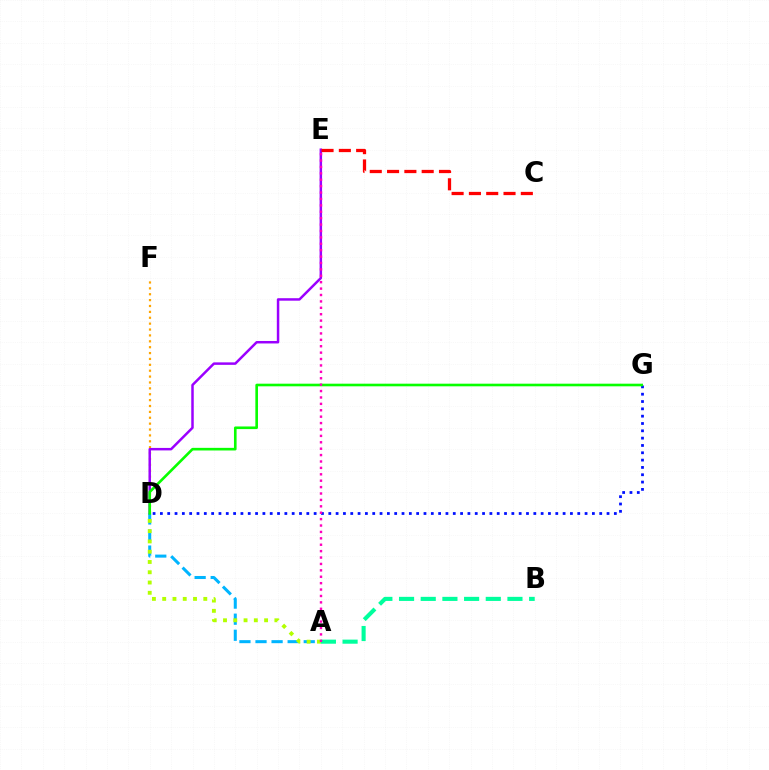{('D', 'F'): [{'color': '#ffa500', 'line_style': 'dotted', 'thickness': 1.6}], ('D', 'E'): [{'color': '#9b00ff', 'line_style': 'solid', 'thickness': 1.79}], ('C', 'E'): [{'color': '#ff0000', 'line_style': 'dashed', 'thickness': 2.35}], ('A', 'D'): [{'color': '#00b5ff', 'line_style': 'dashed', 'thickness': 2.18}, {'color': '#b3ff00', 'line_style': 'dotted', 'thickness': 2.79}], ('D', 'G'): [{'color': '#0010ff', 'line_style': 'dotted', 'thickness': 1.99}, {'color': '#08ff00', 'line_style': 'solid', 'thickness': 1.89}], ('A', 'B'): [{'color': '#00ff9d', 'line_style': 'dashed', 'thickness': 2.95}], ('A', 'E'): [{'color': '#ff00bd', 'line_style': 'dotted', 'thickness': 1.74}]}